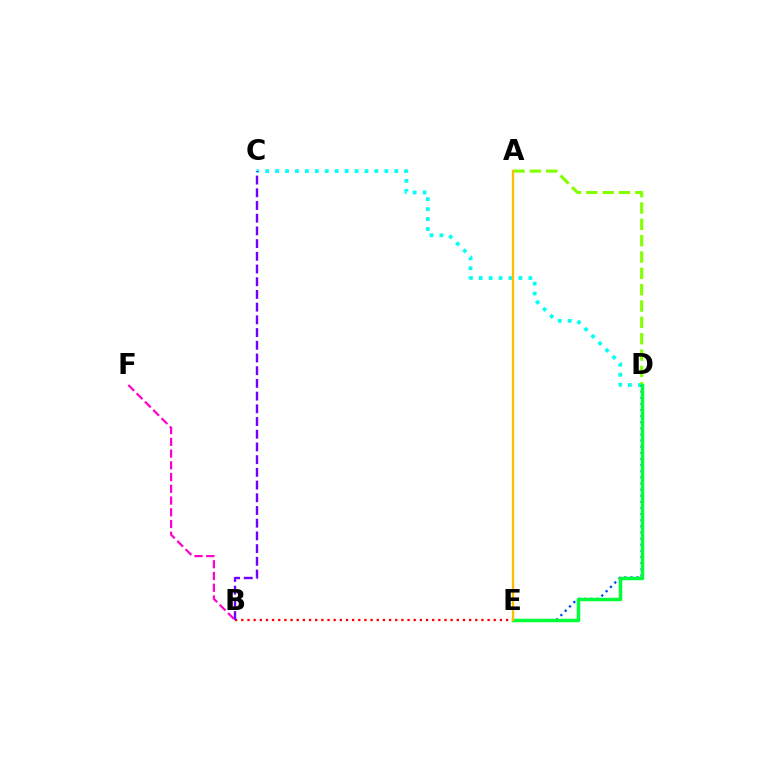{('C', 'D'): [{'color': '#00fff6', 'line_style': 'dotted', 'thickness': 2.7}], ('A', 'D'): [{'color': '#84ff00', 'line_style': 'dashed', 'thickness': 2.22}], ('B', 'E'): [{'color': '#ff0000', 'line_style': 'dotted', 'thickness': 1.67}], ('D', 'E'): [{'color': '#004bff', 'line_style': 'dotted', 'thickness': 1.66}, {'color': '#00ff39', 'line_style': 'solid', 'thickness': 2.51}], ('B', 'F'): [{'color': '#ff00cf', 'line_style': 'dashed', 'thickness': 1.6}], ('B', 'C'): [{'color': '#7200ff', 'line_style': 'dashed', 'thickness': 1.73}], ('A', 'E'): [{'color': '#ffbd00', 'line_style': 'solid', 'thickness': 1.66}]}